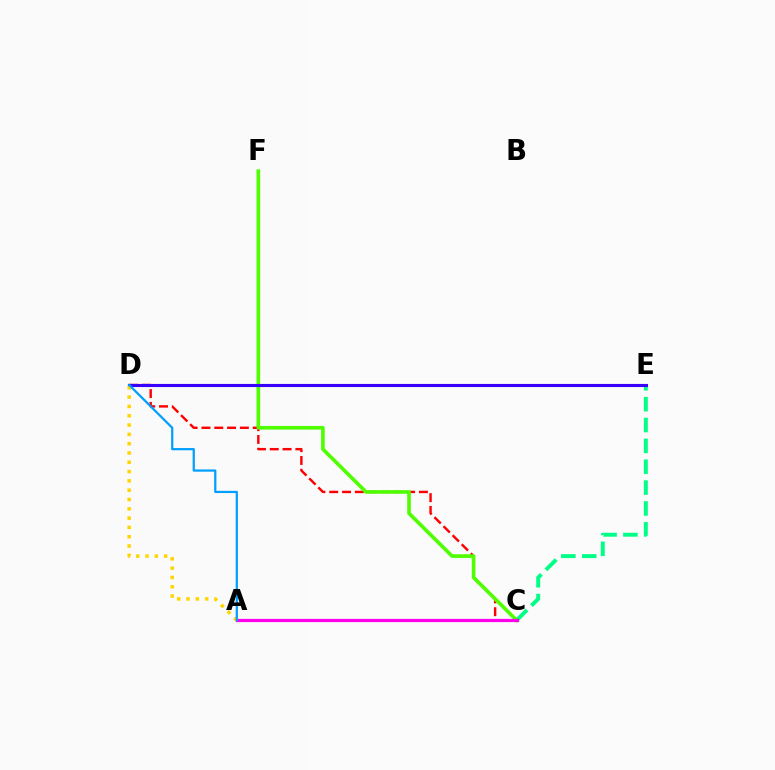{('C', 'E'): [{'color': '#00ff86', 'line_style': 'dashed', 'thickness': 2.83}], ('C', 'D'): [{'color': '#ff0000', 'line_style': 'dashed', 'thickness': 1.74}], ('C', 'F'): [{'color': '#4fff00', 'line_style': 'solid', 'thickness': 2.62}], ('D', 'E'): [{'color': '#3700ff', 'line_style': 'solid', 'thickness': 2.24}], ('A', 'D'): [{'color': '#ffd500', 'line_style': 'dotted', 'thickness': 2.53}, {'color': '#009eff', 'line_style': 'solid', 'thickness': 1.6}], ('A', 'C'): [{'color': '#ff00ed', 'line_style': 'solid', 'thickness': 2.32}]}